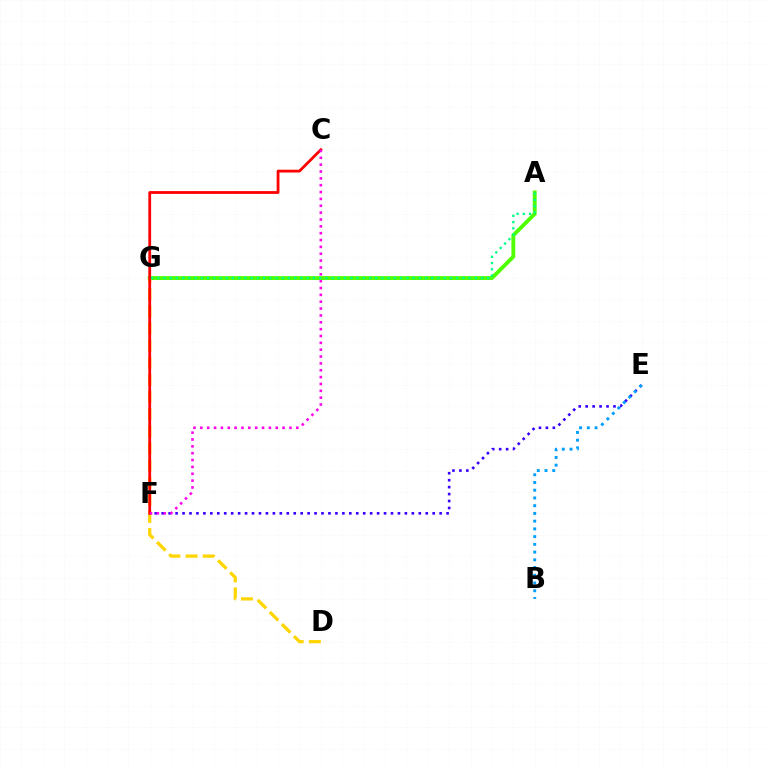{('E', 'F'): [{'color': '#3700ff', 'line_style': 'dotted', 'thickness': 1.89}], ('A', 'G'): [{'color': '#4fff00', 'line_style': 'solid', 'thickness': 2.79}, {'color': '#00ff86', 'line_style': 'dotted', 'thickness': 1.69}], ('D', 'G'): [{'color': '#ffd500', 'line_style': 'dashed', 'thickness': 2.33}], ('C', 'F'): [{'color': '#ff0000', 'line_style': 'solid', 'thickness': 2.01}, {'color': '#ff00ed', 'line_style': 'dotted', 'thickness': 1.86}], ('B', 'E'): [{'color': '#009eff', 'line_style': 'dotted', 'thickness': 2.1}]}